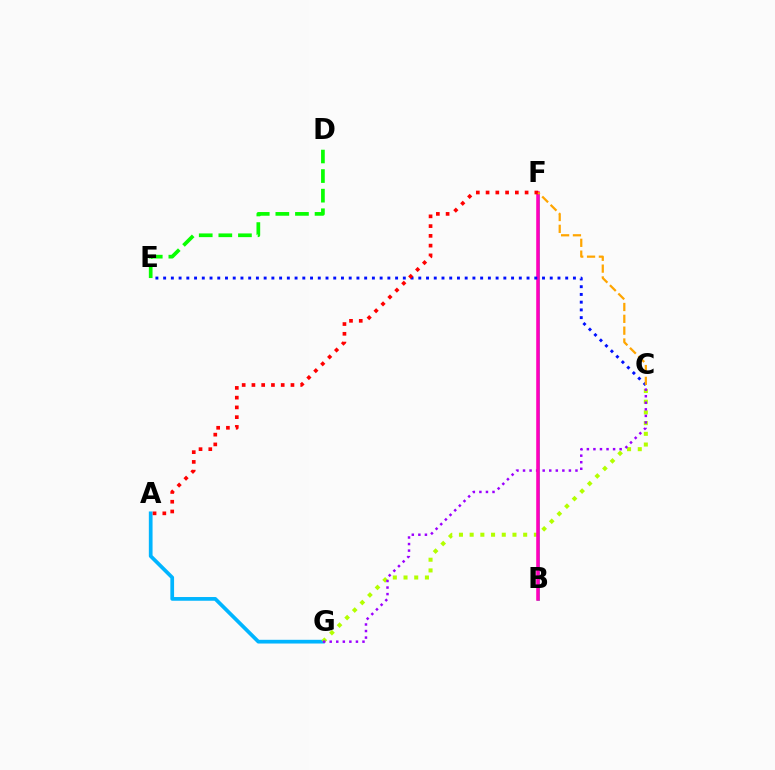{('A', 'G'): [{'color': '#00b5ff', 'line_style': 'solid', 'thickness': 2.68}], ('C', 'G'): [{'color': '#b3ff00', 'line_style': 'dotted', 'thickness': 2.91}, {'color': '#9b00ff', 'line_style': 'dotted', 'thickness': 1.78}], ('D', 'E'): [{'color': '#08ff00', 'line_style': 'dashed', 'thickness': 2.66}], ('B', 'F'): [{'color': '#00ff9d', 'line_style': 'solid', 'thickness': 1.93}, {'color': '#ff00bd', 'line_style': 'solid', 'thickness': 2.56}], ('C', 'E'): [{'color': '#0010ff', 'line_style': 'dotted', 'thickness': 2.1}], ('A', 'F'): [{'color': '#ff0000', 'line_style': 'dotted', 'thickness': 2.65}], ('C', 'F'): [{'color': '#ffa500', 'line_style': 'dashed', 'thickness': 1.61}]}